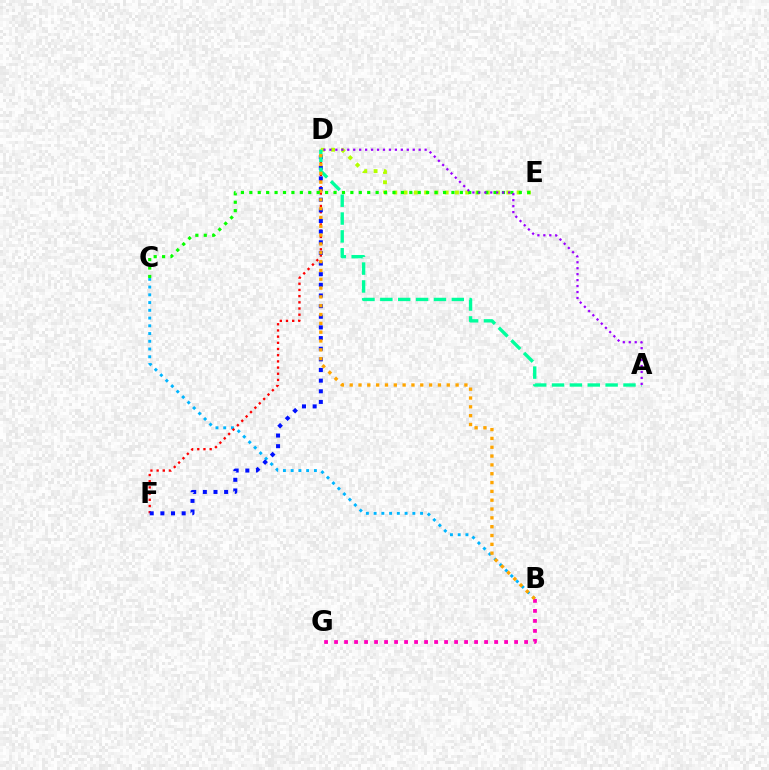{('B', 'C'): [{'color': '#00b5ff', 'line_style': 'dotted', 'thickness': 2.1}], ('D', 'F'): [{'color': '#ff0000', 'line_style': 'dotted', 'thickness': 1.68}, {'color': '#0010ff', 'line_style': 'dotted', 'thickness': 2.89}], ('B', 'G'): [{'color': '#ff00bd', 'line_style': 'dotted', 'thickness': 2.72}], ('D', 'E'): [{'color': '#b3ff00', 'line_style': 'dotted', 'thickness': 2.79}], ('A', 'D'): [{'color': '#00ff9d', 'line_style': 'dashed', 'thickness': 2.43}, {'color': '#9b00ff', 'line_style': 'dotted', 'thickness': 1.62}], ('B', 'D'): [{'color': '#ffa500', 'line_style': 'dotted', 'thickness': 2.4}], ('C', 'E'): [{'color': '#08ff00', 'line_style': 'dotted', 'thickness': 2.29}]}